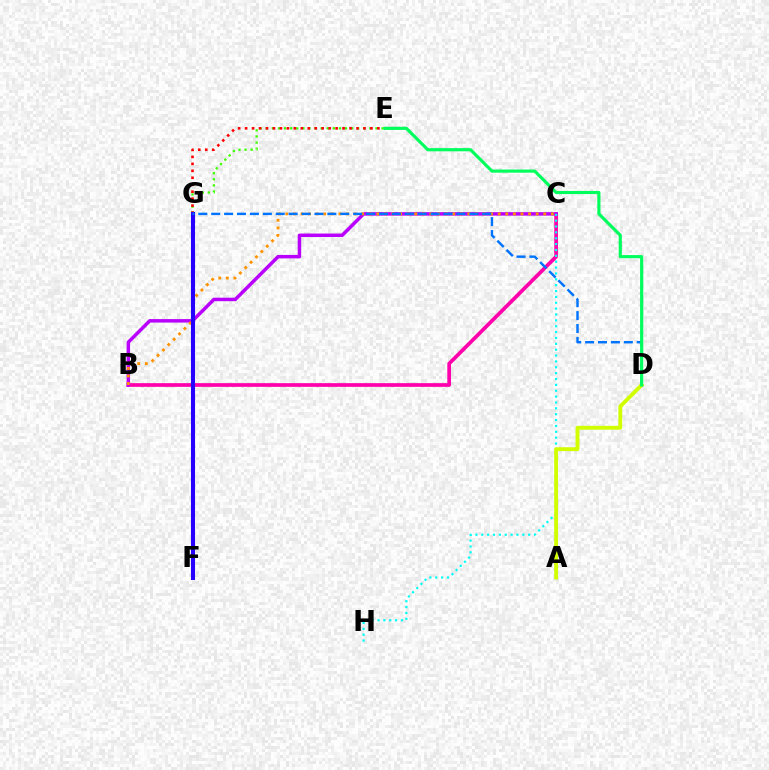{('B', 'C'): [{'color': '#ff00ac', 'line_style': 'solid', 'thickness': 2.67}, {'color': '#b900ff', 'line_style': 'solid', 'thickness': 2.51}, {'color': '#ff9400', 'line_style': 'dotted', 'thickness': 2.06}], ('E', 'G'): [{'color': '#3dff00', 'line_style': 'dotted', 'thickness': 1.66}, {'color': '#ff0000', 'line_style': 'dotted', 'thickness': 1.89}], ('C', 'H'): [{'color': '#00fff6', 'line_style': 'dotted', 'thickness': 1.59}], ('F', 'G'): [{'color': '#2500ff', 'line_style': 'solid', 'thickness': 2.94}], ('D', 'G'): [{'color': '#0074ff', 'line_style': 'dashed', 'thickness': 1.75}], ('A', 'D'): [{'color': '#d1ff00', 'line_style': 'solid', 'thickness': 2.79}], ('D', 'E'): [{'color': '#00ff5c', 'line_style': 'solid', 'thickness': 2.27}]}